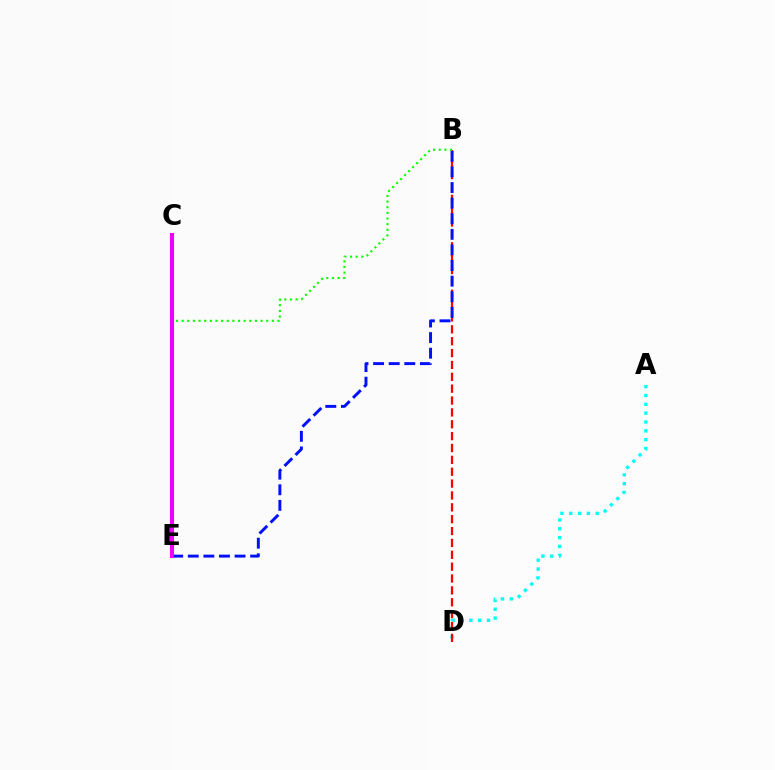{('A', 'D'): [{'color': '#00fff6', 'line_style': 'dotted', 'thickness': 2.4}], ('B', 'D'): [{'color': '#ff0000', 'line_style': 'dashed', 'thickness': 1.61}], ('B', 'E'): [{'color': '#0010ff', 'line_style': 'dashed', 'thickness': 2.12}, {'color': '#08ff00', 'line_style': 'dotted', 'thickness': 1.53}], ('C', 'E'): [{'color': '#fcf500', 'line_style': 'solid', 'thickness': 1.76}, {'color': '#ee00ff', 'line_style': 'solid', 'thickness': 2.95}]}